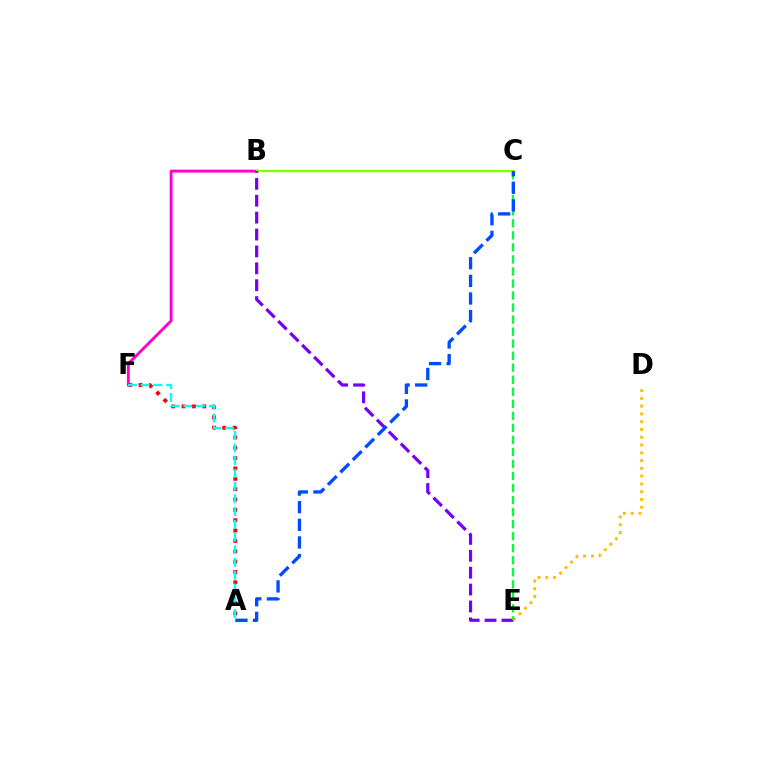{('B', 'F'): [{'color': '#ff00cf', 'line_style': 'solid', 'thickness': 2.08}], ('A', 'F'): [{'color': '#ff0000', 'line_style': 'dotted', 'thickness': 2.81}, {'color': '#00fff6', 'line_style': 'dashed', 'thickness': 1.73}], ('B', 'C'): [{'color': '#84ff00', 'line_style': 'solid', 'thickness': 1.76}], ('D', 'E'): [{'color': '#ffbd00', 'line_style': 'dotted', 'thickness': 2.11}], ('B', 'E'): [{'color': '#7200ff', 'line_style': 'dashed', 'thickness': 2.3}], ('C', 'E'): [{'color': '#00ff39', 'line_style': 'dashed', 'thickness': 1.63}], ('A', 'C'): [{'color': '#004bff', 'line_style': 'dashed', 'thickness': 2.39}]}